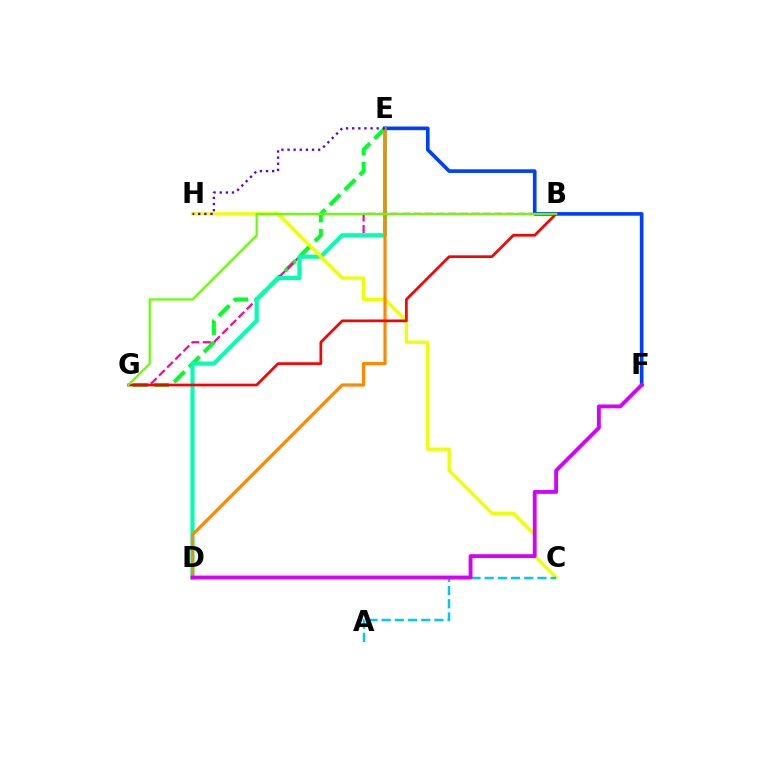{('E', 'G'): [{'color': '#00ff27', 'line_style': 'dashed', 'thickness': 2.88}], ('B', 'G'): [{'color': '#ff00a0', 'line_style': 'dashed', 'thickness': 1.56}, {'color': '#ff0000', 'line_style': 'solid', 'thickness': 1.94}, {'color': '#66ff00', 'line_style': 'solid', 'thickness': 1.58}], ('D', 'E'): [{'color': '#00ffaf', 'line_style': 'solid', 'thickness': 2.98}, {'color': '#ff8800', 'line_style': 'solid', 'thickness': 2.29}], ('C', 'H'): [{'color': '#eeff00', 'line_style': 'solid', 'thickness': 2.37}], ('E', 'F'): [{'color': '#003fff', 'line_style': 'solid', 'thickness': 2.63}], ('A', 'C'): [{'color': '#00c7ff', 'line_style': 'dashed', 'thickness': 1.79}], ('D', 'F'): [{'color': '#d600ff', 'line_style': 'solid', 'thickness': 2.76}], ('E', 'H'): [{'color': '#4f00ff', 'line_style': 'dotted', 'thickness': 1.66}]}